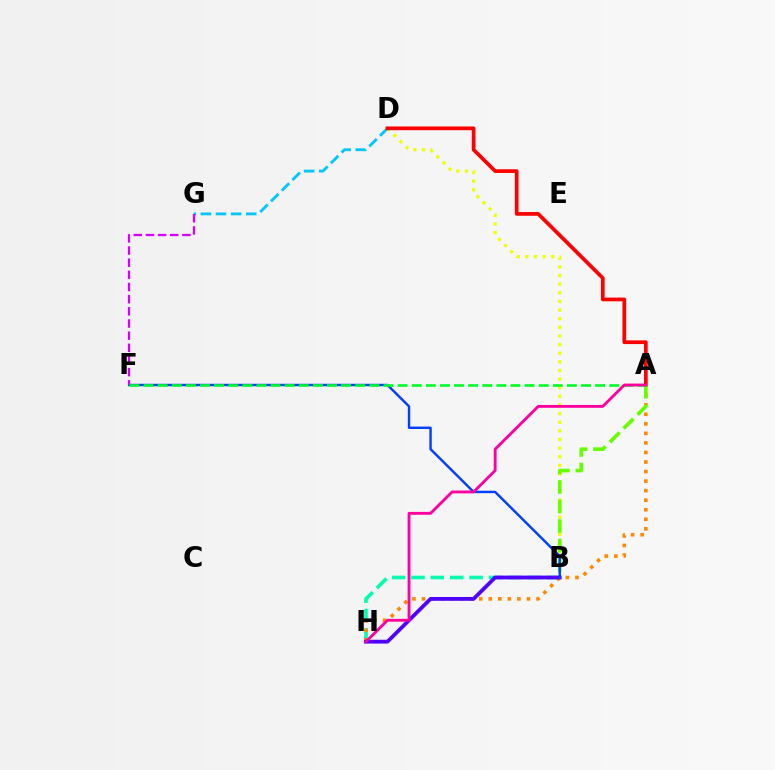{('D', 'G'): [{'color': '#00c7ff', 'line_style': 'dashed', 'thickness': 2.05}], ('B', 'H'): [{'color': '#00ffaf', 'line_style': 'dashed', 'thickness': 2.63}, {'color': '#4f00ff', 'line_style': 'solid', 'thickness': 2.73}], ('A', 'H'): [{'color': '#ff8800', 'line_style': 'dotted', 'thickness': 2.59}, {'color': '#ff00a0', 'line_style': 'solid', 'thickness': 2.06}], ('B', 'D'): [{'color': '#eeff00', 'line_style': 'dotted', 'thickness': 2.34}], ('A', 'D'): [{'color': '#ff0000', 'line_style': 'solid', 'thickness': 2.68}], ('A', 'B'): [{'color': '#66ff00', 'line_style': 'dashed', 'thickness': 2.65}], ('B', 'F'): [{'color': '#003fff', 'line_style': 'solid', 'thickness': 1.75}], ('F', 'G'): [{'color': '#d600ff', 'line_style': 'dashed', 'thickness': 1.65}], ('A', 'F'): [{'color': '#00ff27', 'line_style': 'dashed', 'thickness': 1.92}]}